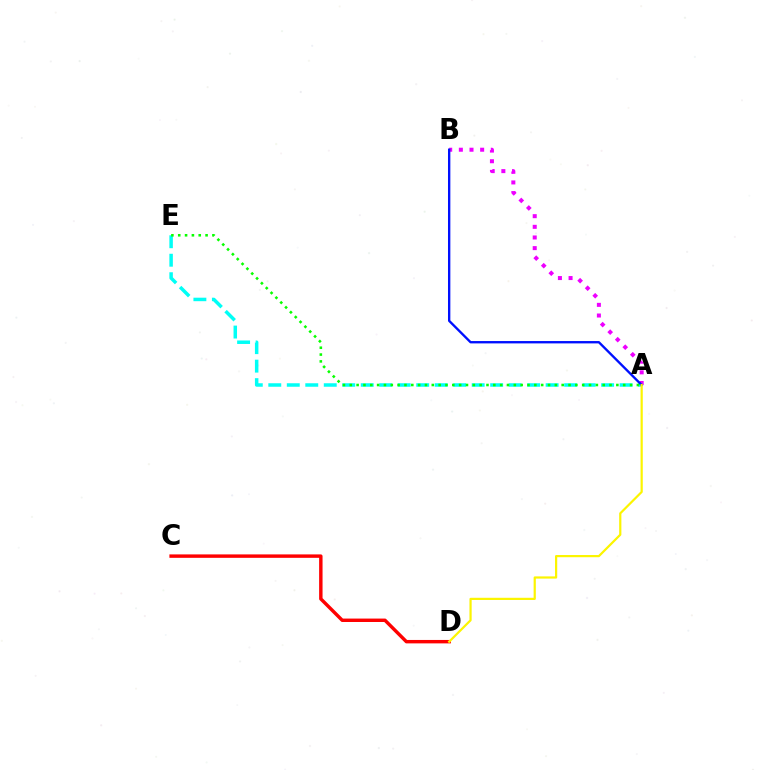{('A', 'B'): [{'color': '#ee00ff', 'line_style': 'dotted', 'thickness': 2.89}, {'color': '#0010ff', 'line_style': 'solid', 'thickness': 1.69}], ('A', 'E'): [{'color': '#00fff6', 'line_style': 'dashed', 'thickness': 2.51}, {'color': '#08ff00', 'line_style': 'dotted', 'thickness': 1.86}], ('C', 'D'): [{'color': '#ff0000', 'line_style': 'solid', 'thickness': 2.47}], ('A', 'D'): [{'color': '#fcf500', 'line_style': 'solid', 'thickness': 1.59}]}